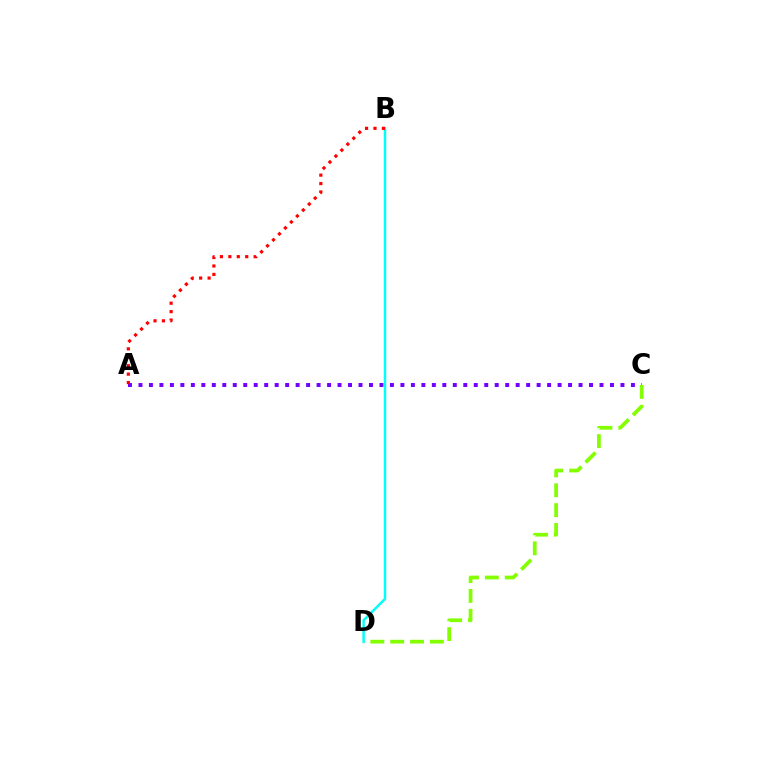{('A', 'C'): [{'color': '#7200ff', 'line_style': 'dotted', 'thickness': 2.85}], ('C', 'D'): [{'color': '#84ff00', 'line_style': 'dashed', 'thickness': 2.7}], ('B', 'D'): [{'color': '#00fff6', 'line_style': 'solid', 'thickness': 1.79}], ('A', 'B'): [{'color': '#ff0000', 'line_style': 'dotted', 'thickness': 2.29}]}